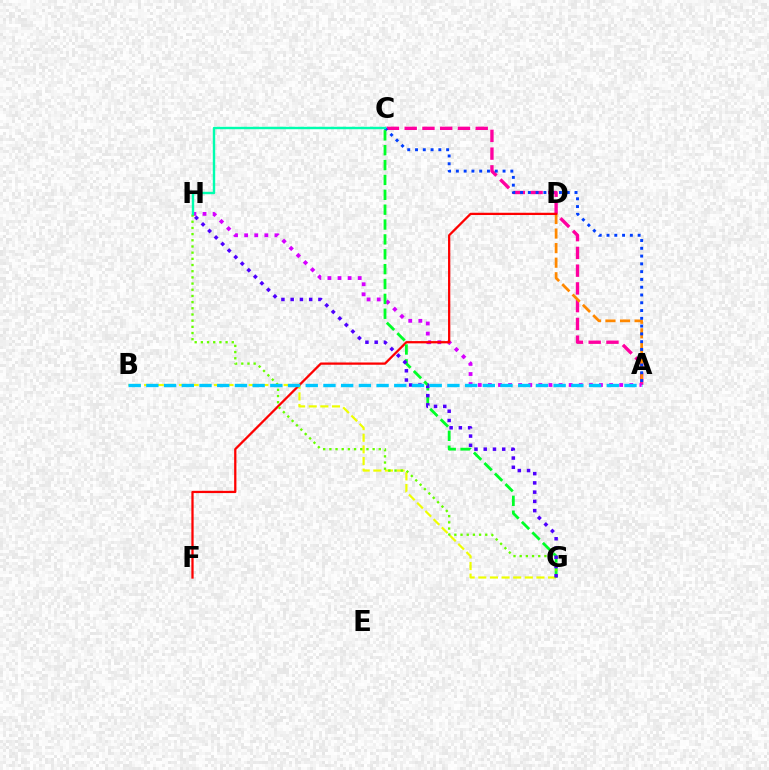{('A', 'C'): [{'color': '#ff00a0', 'line_style': 'dashed', 'thickness': 2.41}, {'color': '#003fff', 'line_style': 'dotted', 'thickness': 2.11}], ('A', 'D'): [{'color': '#ff8800', 'line_style': 'dashed', 'thickness': 1.98}], ('A', 'H'): [{'color': '#d600ff', 'line_style': 'dotted', 'thickness': 2.74}], ('B', 'G'): [{'color': '#eeff00', 'line_style': 'dashed', 'thickness': 1.58}], ('D', 'F'): [{'color': '#ff0000', 'line_style': 'solid', 'thickness': 1.63}], ('C', 'G'): [{'color': '#00ff27', 'line_style': 'dashed', 'thickness': 2.02}], ('G', 'H'): [{'color': '#66ff00', 'line_style': 'dotted', 'thickness': 1.68}, {'color': '#4f00ff', 'line_style': 'dotted', 'thickness': 2.51}], ('C', 'H'): [{'color': '#00ffaf', 'line_style': 'solid', 'thickness': 1.73}], ('A', 'B'): [{'color': '#00c7ff', 'line_style': 'dashed', 'thickness': 2.41}]}